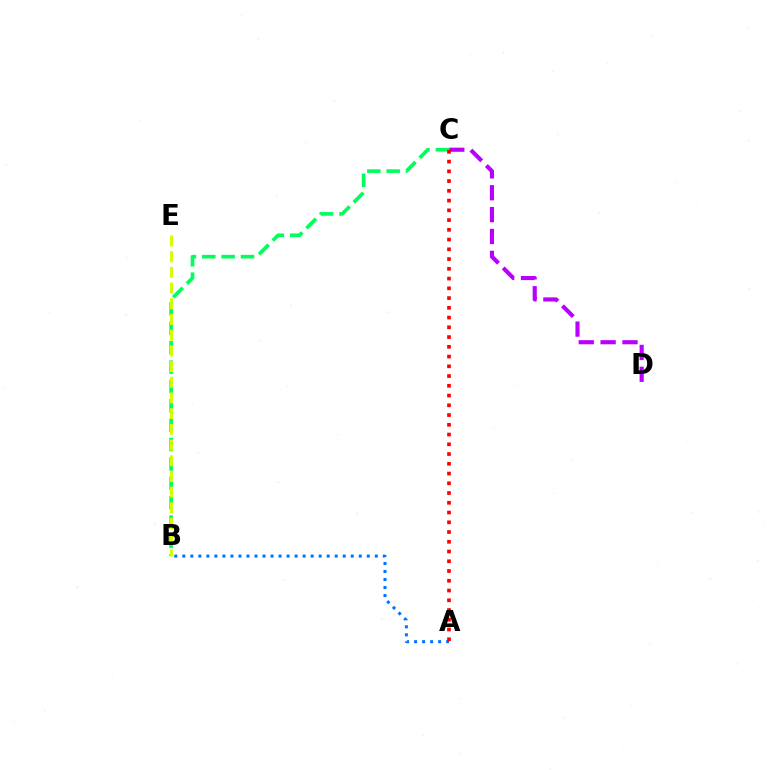{('C', 'D'): [{'color': '#b900ff', 'line_style': 'dashed', 'thickness': 2.97}], ('B', 'C'): [{'color': '#00ff5c', 'line_style': 'dashed', 'thickness': 2.63}], ('A', 'B'): [{'color': '#0074ff', 'line_style': 'dotted', 'thickness': 2.18}], ('B', 'E'): [{'color': '#d1ff00', 'line_style': 'dashed', 'thickness': 2.13}], ('A', 'C'): [{'color': '#ff0000', 'line_style': 'dotted', 'thickness': 2.65}]}